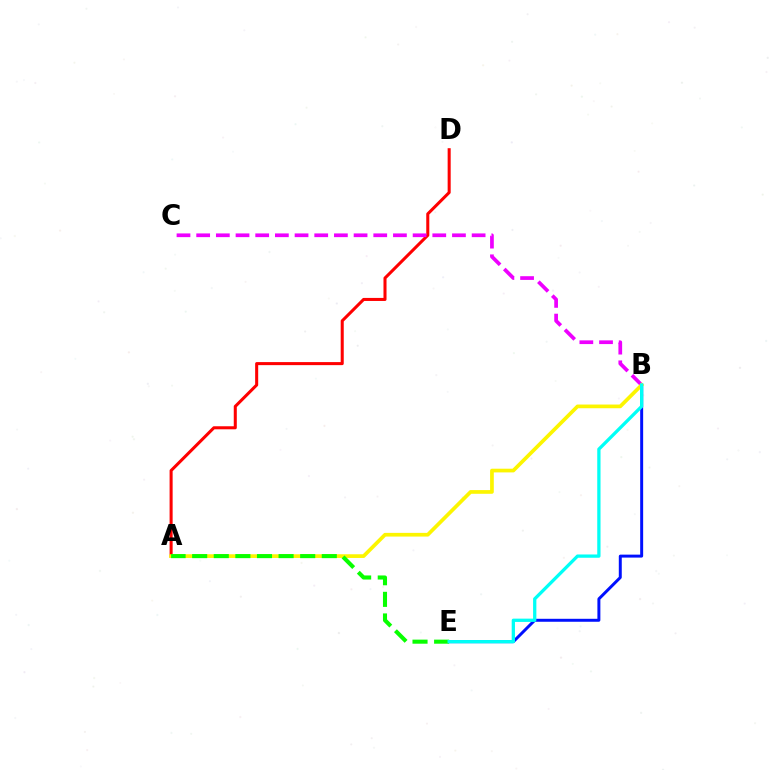{('A', 'D'): [{'color': '#ff0000', 'line_style': 'solid', 'thickness': 2.19}], ('B', 'E'): [{'color': '#0010ff', 'line_style': 'solid', 'thickness': 2.14}, {'color': '#00fff6', 'line_style': 'solid', 'thickness': 2.36}], ('B', 'C'): [{'color': '#ee00ff', 'line_style': 'dashed', 'thickness': 2.67}], ('A', 'B'): [{'color': '#fcf500', 'line_style': 'solid', 'thickness': 2.66}], ('A', 'E'): [{'color': '#08ff00', 'line_style': 'dashed', 'thickness': 2.93}]}